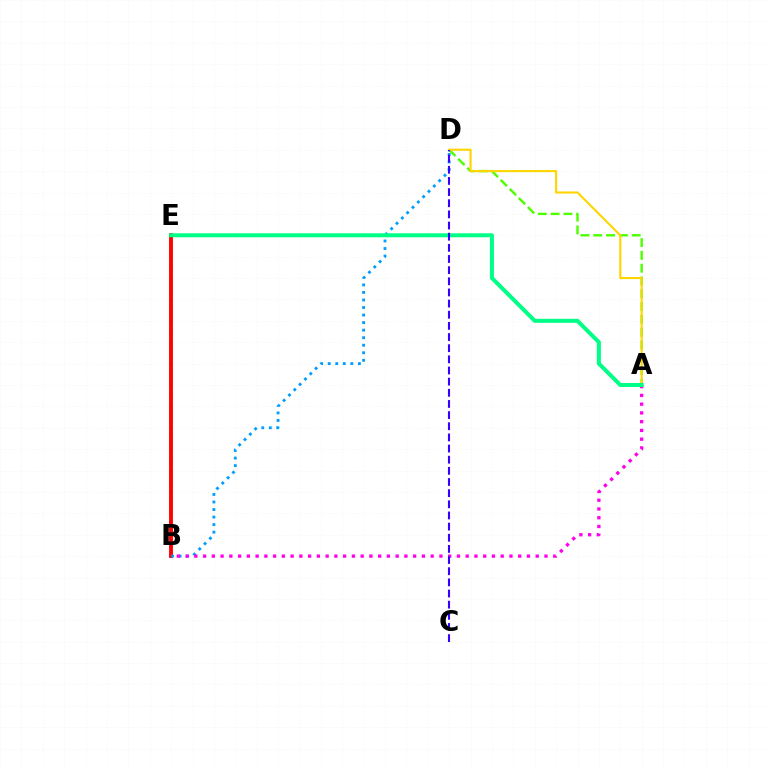{('A', 'D'): [{'color': '#4fff00', 'line_style': 'dashed', 'thickness': 1.74}, {'color': '#ffd500', 'line_style': 'solid', 'thickness': 1.51}], ('B', 'E'): [{'color': '#ff0000', 'line_style': 'solid', 'thickness': 2.78}], ('B', 'D'): [{'color': '#009eff', 'line_style': 'dotted', 'thickness': 2.05}], ('A', 'B'): [{'color': '#ff00ed', 'line_style': 'dotted', 'thickness': 2.38}], ('A', 'E'): [{'color': '#00ff86', 'line_style': 'solid', 'thickness': 2.89}], ('C', 'D'): [{'color': '#3700ff', 'line_style': 'dashed', 'thickness': 1.51}]}